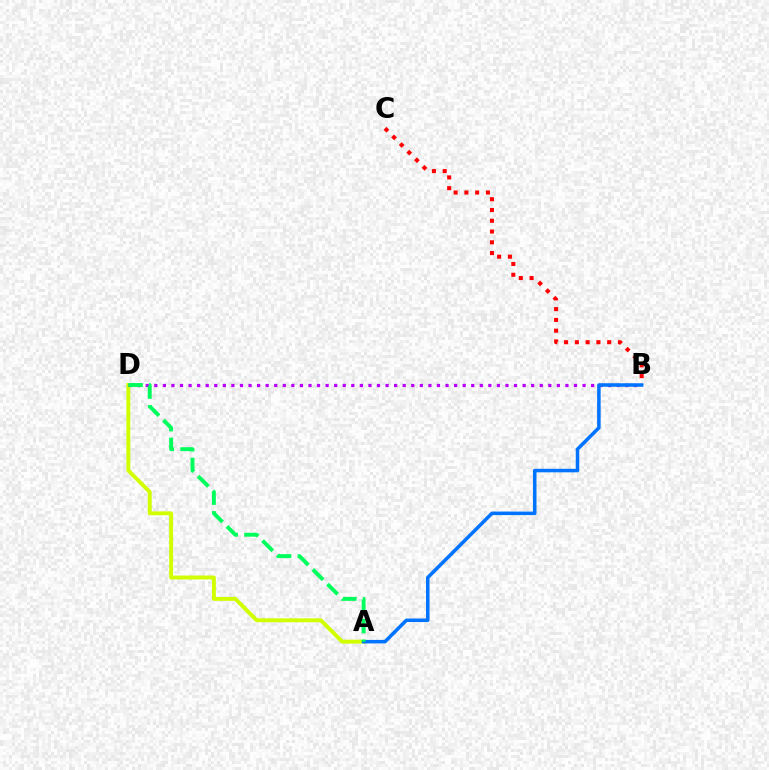{('A', 'D'): [{'color': '#d1ff00', 'line_style': 'solid', 'thickness': 2.82}, {'color': '#00ff5c', 'line_style': 'dashed', 'thickness': 2.82}], ('B', 'D'): [{'color': '#b900ff', 'line_style': 'dotted', 'thickness': 2.33}], ('B', 'C'): [{'color': '#ff0000', 'line_style': 'dotted', 'thickness': 2.93}], ('A', 'B'): [{'color': '#0074ff', 'line_style': 'solid', 'thickness': 2.54}]}